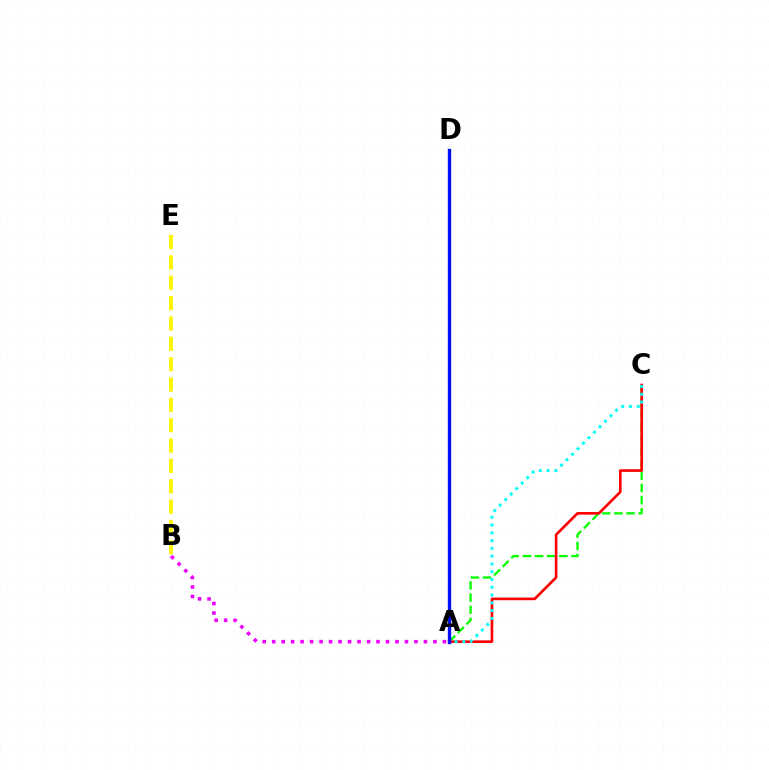{('A', 'C'): [{'color': '#08ff00', 'line_style': 'dashed', 'thickness': 1.65}, {'color': '#ff0000', 'line_style': 'solid', 'thickness': 1.91}, {'color': '#00fff6', 'line_style': 'dotted', 'thickness': 2.11}], ('B', 'E'): [{'color': '#fcf500', 'line_style': 'dashed', 'thickness': 2.76}], ('A', 'D'): [{'color': '#0010ff', 'line_style': 'solid', 'thickness': 2.41}], ('A', 'B'): [{'color': '#ee00ff', 'line_style': 'dotted', 'thickness': 2.58}]}